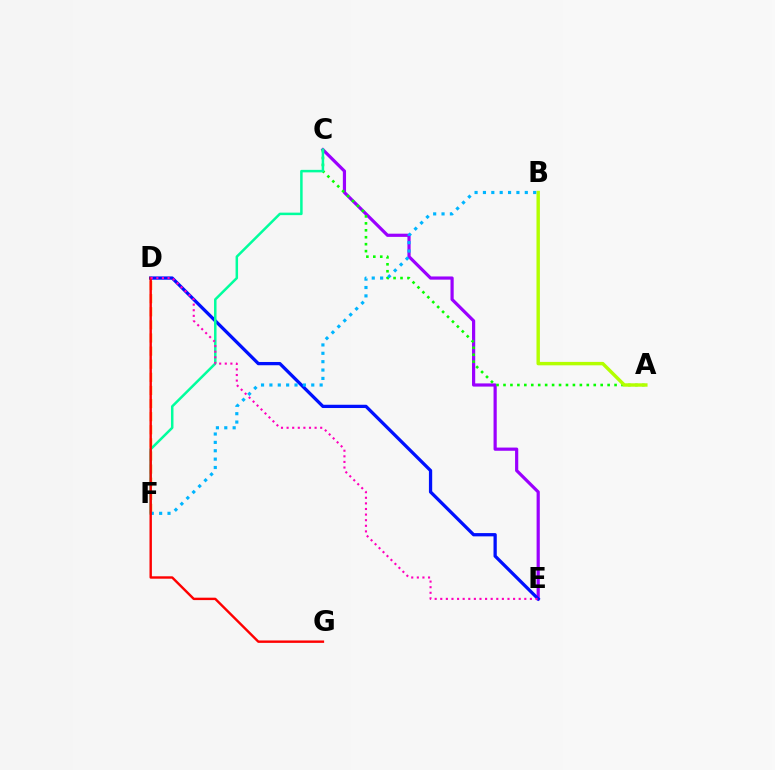{('C', 'E'): [{'color': '#9b00ff', 'line_style': 'solid', 'thickness': 2.3}], ('A', 'C'): [{'color': '#08ff00', 'line_style': 'dotted', 'thickness': 1.89}], ('D', 'E'): [{'color': '#0010ff', 'line_style': 'solid', 'thickness': 2.36}, {'color': '#ff00bd', 'line_style': 'dotted', 'thickness': 1.52}], ('D', 'F'): [{'color': '#ffa500', 'line_style': 'dashed', 'thickness': 1.78}], ('C', 'F'): [{'color': '#00ff9d', 'line_style': 'solid', 'thickness': 1.8}], ('A', 'B'): [{'color': '#b3ff00', 'line_style': 'solid', 'thickness': 2.46}], ('B', 'F'): [{'color': '#00b5ff', 'line_style': 'dotted', 'thickness': 2.27}], ('D', 'G'): [{'color': '#ff0000', 'line_style': 'solid', 'thickness': 1.73}]}